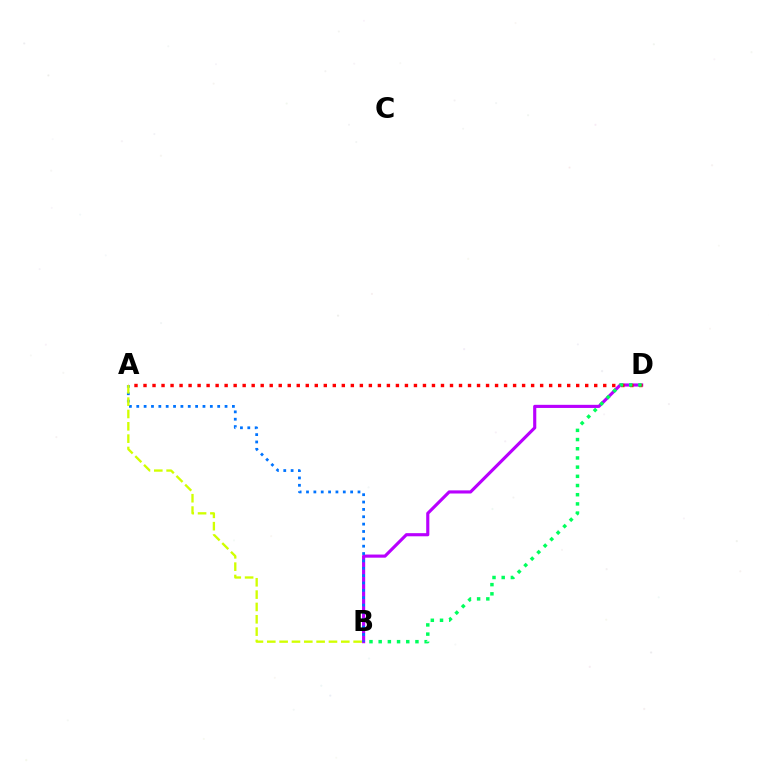{('B', 'D'): [{'color': '#b900ff', 'line_style': 'solid', 'thickness': 2.25}, {'color': '#00ff5c', 'line_style': 'dotted', 'thickness': 2.5}], ('A', 'B'): [{'color': '#0074ff', 'line_style': 'dotted', 'thickness': 2.0}, {'color': '#d1ff00', 'line_style': 'dashed', 'thickness': 1.68}], ('A', 'D'): [{'color': '#ff0000', 'line_style': 'dotted', 'thickness': 2.45}]}